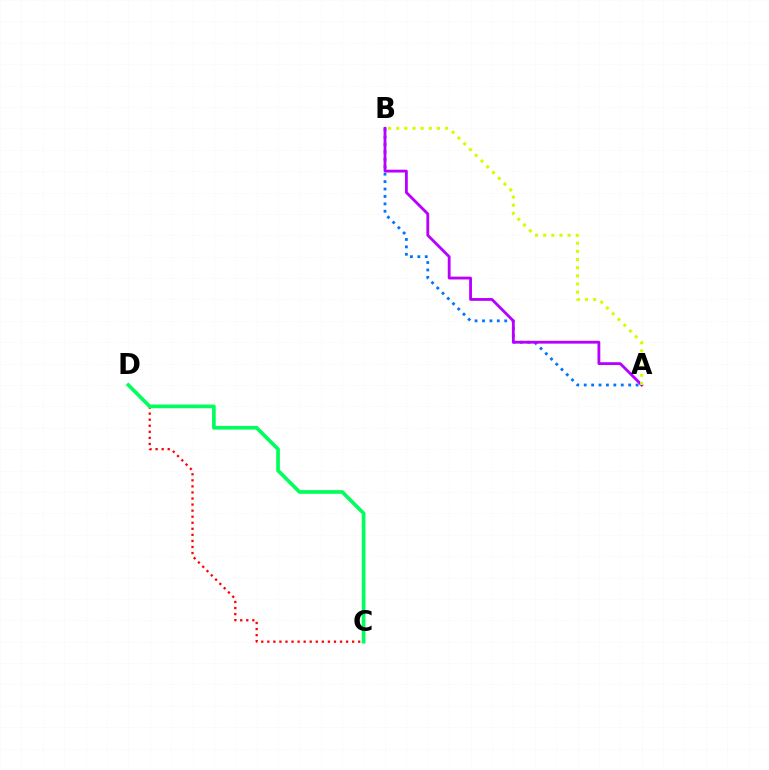{('C', 'D'): [{'color': '#ff0000', 'line_style': 'dotted', 'thickness': 1.65}, {'color': '#00ff5c', 'line_style': 'solid', 'thickness': 2.65}], ('A', 'B'): [{'color': '#0074ff', 'line_style': 'dotted', 'thickness': 2.01}, {'color': '#b900ff', 'line_style': 'solid', 'thickness': 2.04}, {'color': '#d1ff00', 'line_style': 'dotted', 'thickness': 2.22}]}